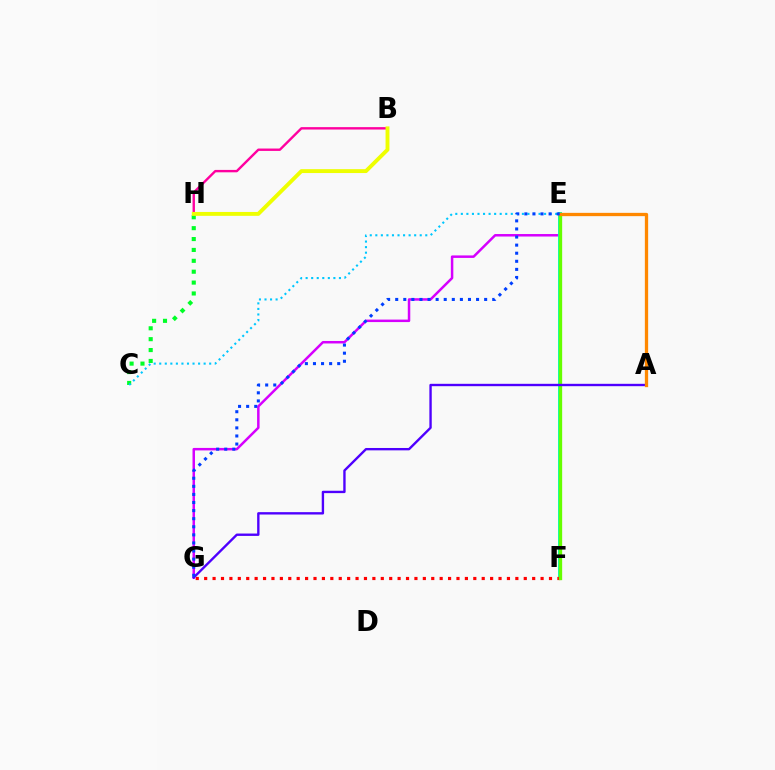{('E', 'G'): [{'color': '#d600ff', 'line_style': 'solid', 'thickness': 1.79}, {'color': '#003fff', 'line_style': 'dotted', 'thickness': 2.2}], ('C', 'H'): [{'color': '#00ff27', 'line_style': 'dotted', 'thickness': 2.96}], ('E', 'F'): [{'color': '#00ffaf', 'line_style': 'solid', 'thickness': 2.81}, {'color': '#66ff00', 'line_style': 'solid', 'thickness': 2.39}], ('F', 'G'): [{'color': '#ff0000', 'line_style': 'dotted', 'thickness': 2.29}], ('B', 'H'): [{'color': '#ff00a0', 'line_style': 'solid', 'thickness': 1.72}, {'color': '#eeff00', 'line_style': 'solid', 'thickness': 2.8}], ('C', 'E'): [{'color': '#00c7ff', 'line_style': 'dotted', 'thickness': 1.51}], ('A', 'G'): [{'color': '#4f00ff', 'line_style': 'solid', 'thickness': 1.71}], ('A', 'E'): [{'color': '#ff8800', 'line_style': 'solid', 'thickness': 2.37}]}